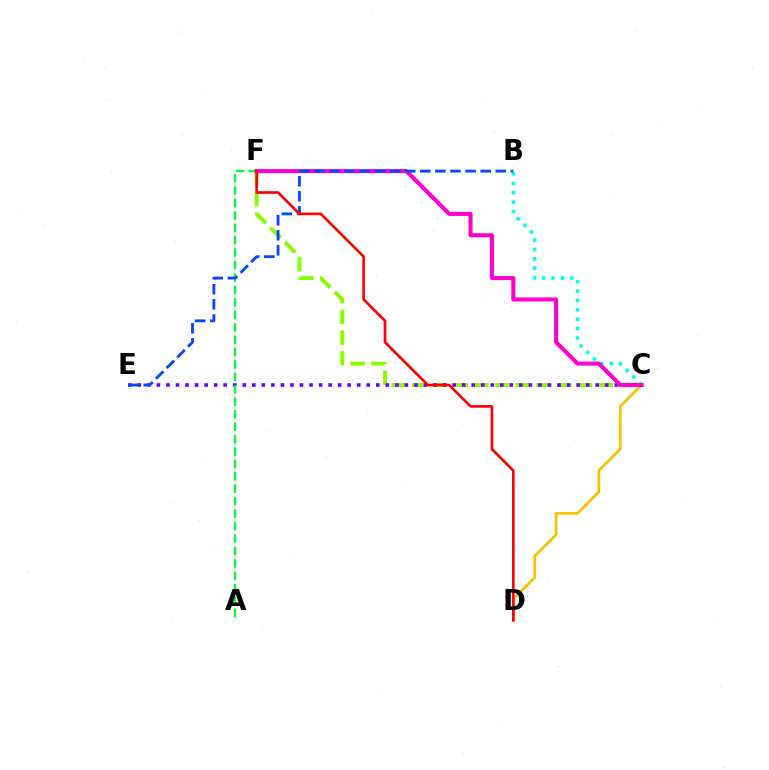{('C', 'D'): [{'color': '#ffbd00', 'line_style': 'solid', 'thickness': 1.95}], ('C', 'F'): [{'color': '#84ff00', 'line_style': 'dashed', 'thickness': 2.82}, {'color': '#ff00cf', 'line_style': 'solid', 'thickness': 2.93}], ('C', 'E'): [{'color': '#7200ff', 'line_style': 'dotted', 'thickness': 2.59}], ('B', 'C'): [{'color': '#00fff6', 'line_style': 'dotted', 'thickness': 2.55}], ('A', 'F'): [{'color': '#00ff39', 'line_style': 'dashed', 'thickness': 1.69}], ('B', 'E'): [{'color': '#004bff', 'line_style': 'dashed', 'thickness': 2.05}], ('D', 'F'): [{'color': '#ff0000', 'line_style': 'solid', 'thickness': 1.91}]}